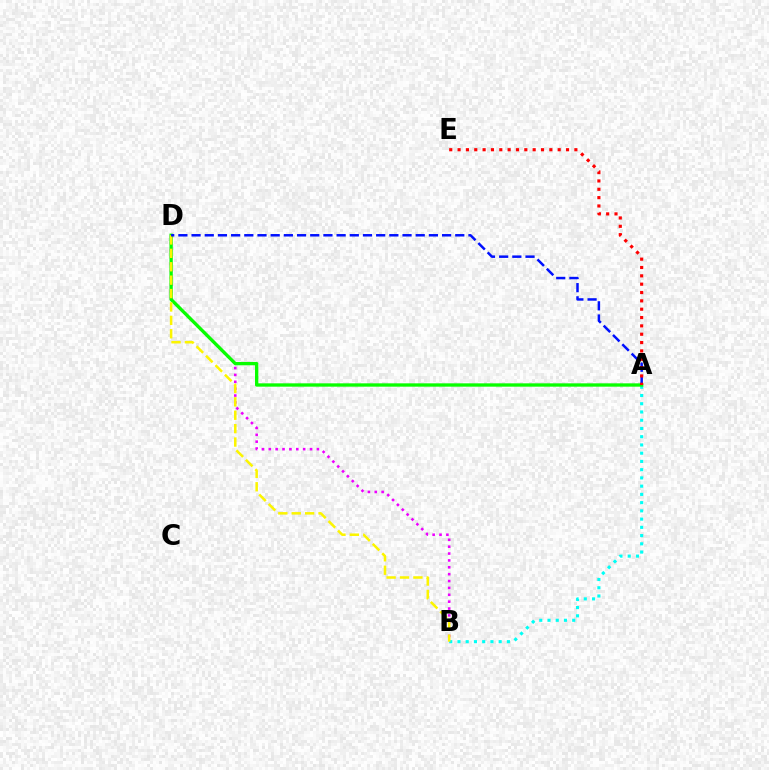{('A', 'B'): [{'color': '#00fff6', 'line_style': 'dotted', 'thickness': 2.24}], ('B', 'D'): [{'color': '#ee00ff', 'line_style': 'dotted', 'thickness': 1.87}, {'color': '#fcf500', 'line_style': 'dashed', 'thickness': 1.82}], ('A', 'D'): [{'color': '#08ff00', 'line_style': 'solid', 'thickness': 2.4}, {'color': '#0010ff', 'line_style': 'dashed', 'thickness': 1.79}], ('A', 'E'): [{'color': '#ff0000', 'line_style': 'dotted', 'thickness': 2.27}]}